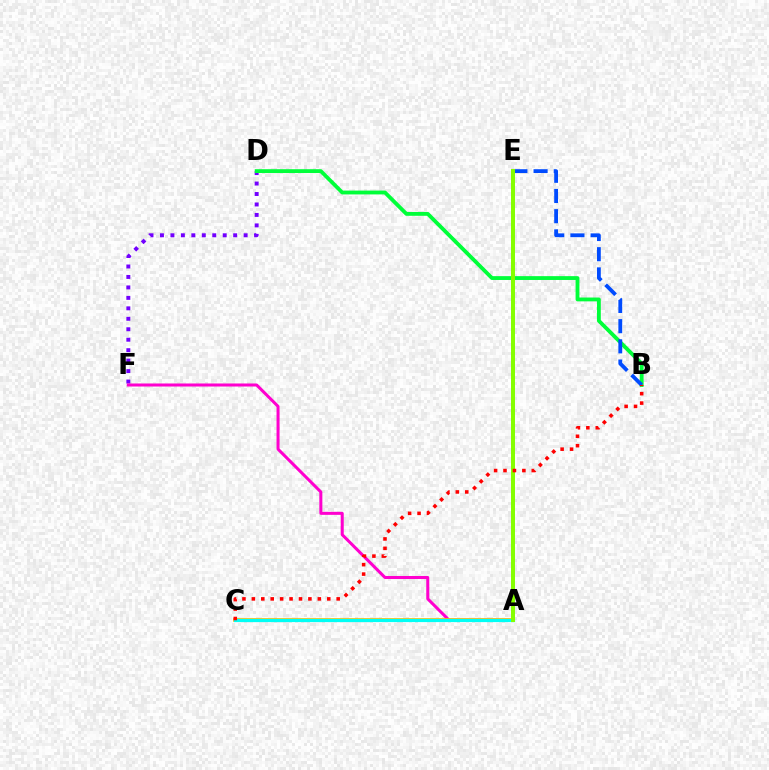{('D', 'F'): [{'color': '#7200ff', 'line_style': 'dotted', 'thickness': 2.84}], ('A', 'F'): [{'color': '#ff00cf', 'line_style': 'solid', 'thickness': 2.18}], ('A', 'C'): [{'color': '#ffbd00', 'line_style': 'solid', 'thickness': 2.64}, {'color': '#00fff6', 'line_style': 'solid', 'thickness': 2.31}], ('B', 'D'): [{'color': '#00ff39', 'line_style': 'solid', 'thickness': 2.76}], ('B', 'E'): [{'color': '#004bff', 'line_style': 'dashed', 'thickness': 2.74}], ('A', 'E'): [{'color': '#84ff00', 'line_style': 'solid', 'thickness': 2.86}], ('B', 'C'): [{'color': '#ff0000', 'line_style': 'dotted', 'thickness': 2.56}]}